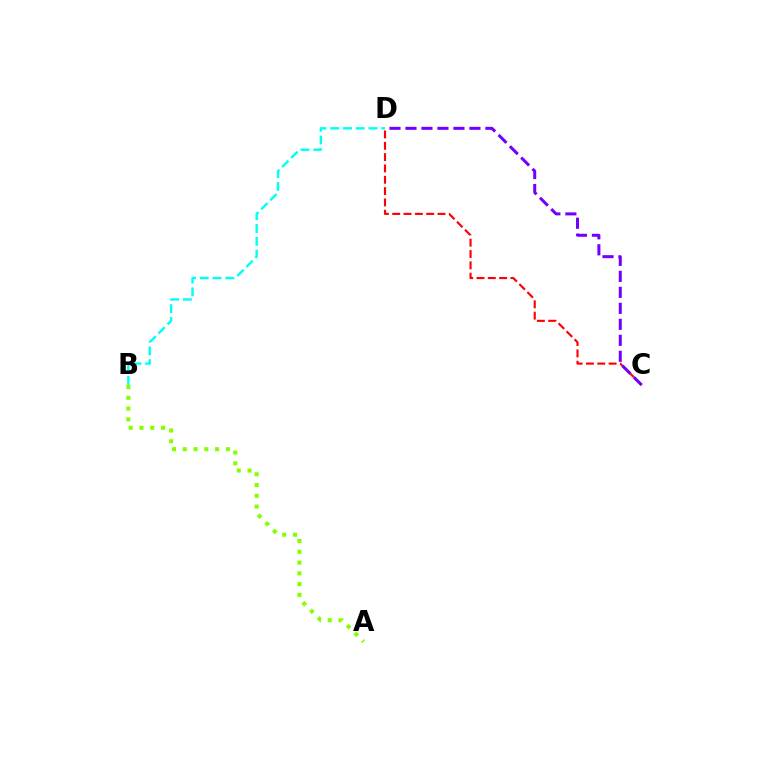{('B', 'D'): [{'color': '#00fff6', 'line_style': 'dashed', 'thickness': 1.73}], ('C', 'D'): [{'color': '#ff0000', 'line_style': 'dashed', 'thickness': 1.54}, {'color': '#7200ff', 'line_style': 'dashed', 'thickness': 2.17}], ('A', 'B'): [{'color': '#84ff00', 'line_style': 'dotted', 'thickness': 2.93}]}